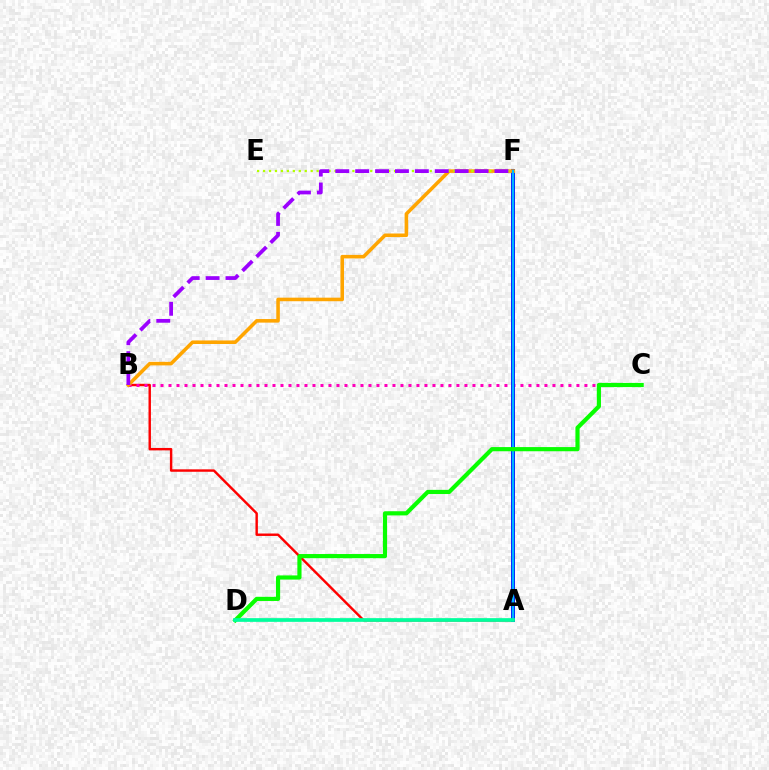{('A', 'B'): [{'color': '#ff0000', 'line_style': 'solid', 'thickness': 1.75}], ('B', 'C'): [{'color': '#ff00bd', 'line_style': 'dotted', 'thickness': 2.17}], ('A', 'F'): [{'color': '#0010ff', 'line_style': 'solid', 'thickness': 2.81}, {'color': '#00b5ff', 'line_style': 'solid', 'thickness': 1.61}], ('B', 'F'): [{'color': '#ffa500', 'line_style': 'solid', 'thickness': 2.56}, {'color': '#9b00ff', 'line_style': 'dashed', 'thickness': 2.7}], ('E', 'F'): [{'color': '#b3ff00', 'line_style': 'dotted', 'thickness': 1.62}], ('C', 'D'): [{'color': '#08ff00', 'line_style': 'solid', 'thickness': 3.0}], ('A', 'D'): [{'color': '#00ff9d', 'line_style': 'solid', 'thickness': 2.66}]}